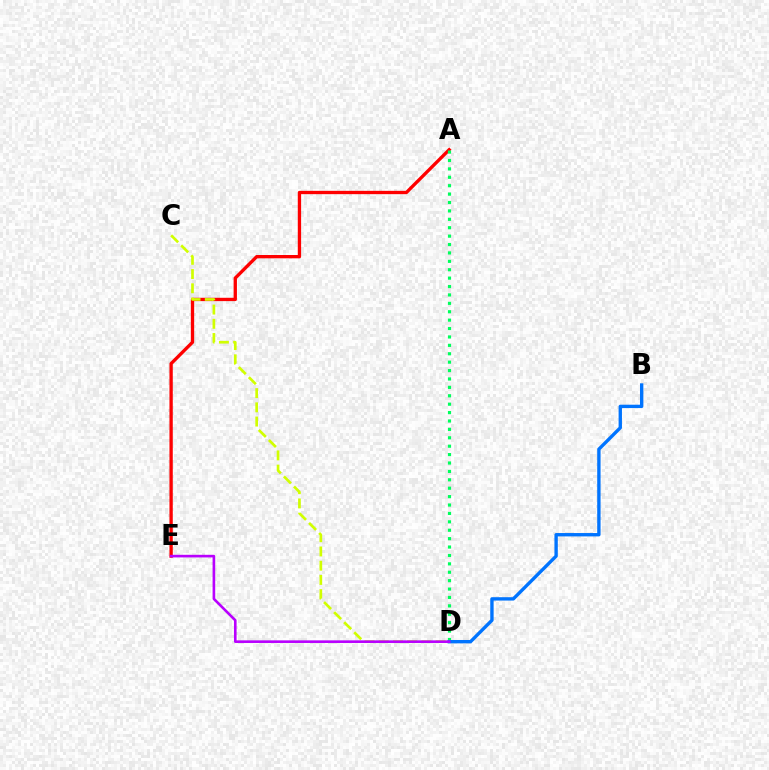{('A', 'E'): [{'color': '#ff0000', 'line_style': 'solid', 'thickness': 2.39}], ('C', 'D'): [{'color': '#d1ff00', 'line_style': 'dashed', 'thickness': 1.93}], ('A', 'D'): [{'color': '#00ff5c', 'line_style': 'dotted', 'thickness': 2.28}], ('B', 'D'): [{'color': '#0074ff', 'line_style': 'solid', 'thickness': 2.42}], ('D', 'E'): [{'color': '#b900ff', 'line_style': 'solid', 'thickness': 1.89}]}